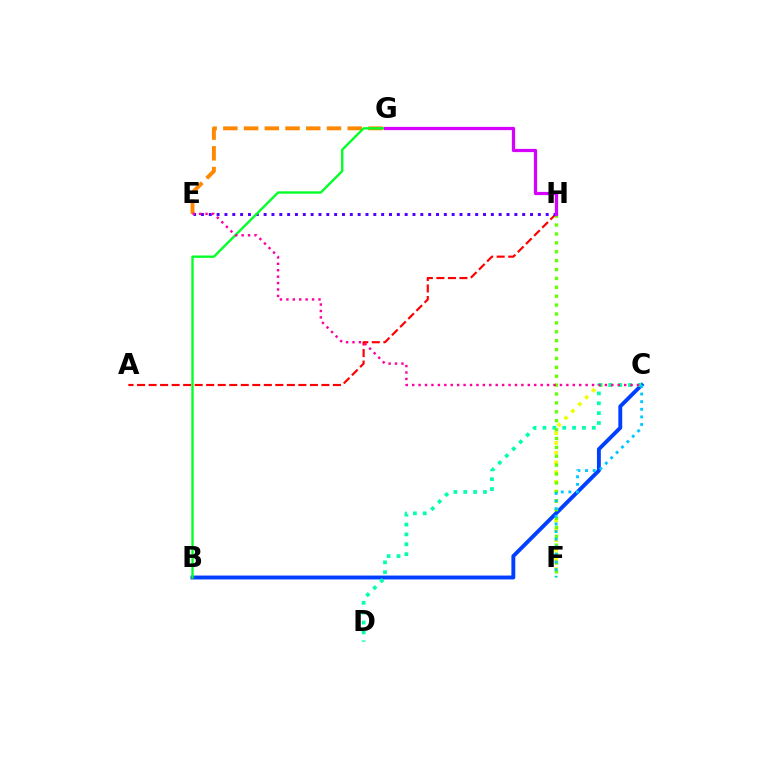{('E', 'G'): [{'color': '#ff8800', 'line_style': 'dashed', 'thickness': 2.82}], ('C', 'F'): [{'color': '#eeff00', 'line_style': 'dotted', 'thickness': 2.64}, {'color': '#00c7ff', 'line_style': 'dotted', 'thickness': 2.07}], ('A', 'H'): [{'color': '#ff0000', 'line_style': 'dashed', 'thickness': 1.57}], ('B', 'C'): [{'color': '#003fff', 'line_style': 'solid', 'thickness': 2.79}], ('C', 'D'): [{'color': '#00ffaf', 'line_style': 'dotted', 'thickness': 2.68}], ('F', 'H'): [{'color': '#66ff00', 'line_style': 'dotted', 'thickness': 2.42}], ('E', 'H'): [{'color': '#4f00ff', 'line_style': 'dotted', 'thickness': 2.13}], ('B', 'G'): [{'color': '#00ff27', 'line_style': 'solid', 'thickness': 1.69}], ('G', 'H'): [{'color': '#d600ff', 'line_style': 'solid', 'thickness': 2.34}], ('C', 'E'): [{'color': '#ff00a0', 'line_style': 'dotted', 'thickness': 1.75}]}